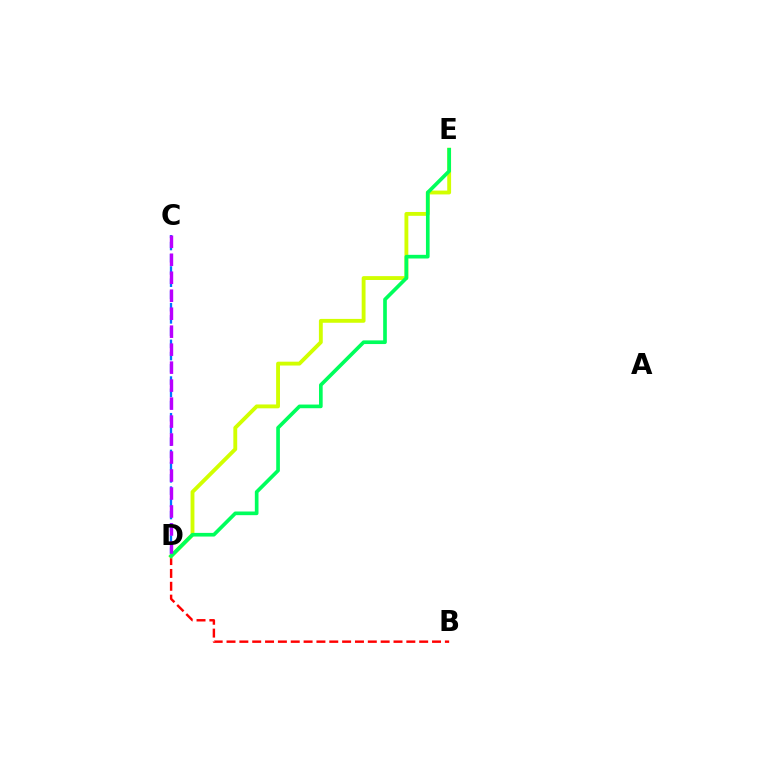{('C', 'D'): [{'color': '#0074ff', 'line_style': 'dashed', 'thickness': 1.66}, {'color': '#b900ff', 'line_style': 'dashed', 'thickness': 2.44}], ('B', 'D'): [{'color': '#ff0000', 'line_style': 'dashed', 'thickness': 1.74}], ('D', 'E'): [{'color': '#d1ff00', 'line_style': 'solid', 'thickness': 2.78}, {'color': '#00ff5c', 'line_style': 'solid', 'thickness': 2.64}]}